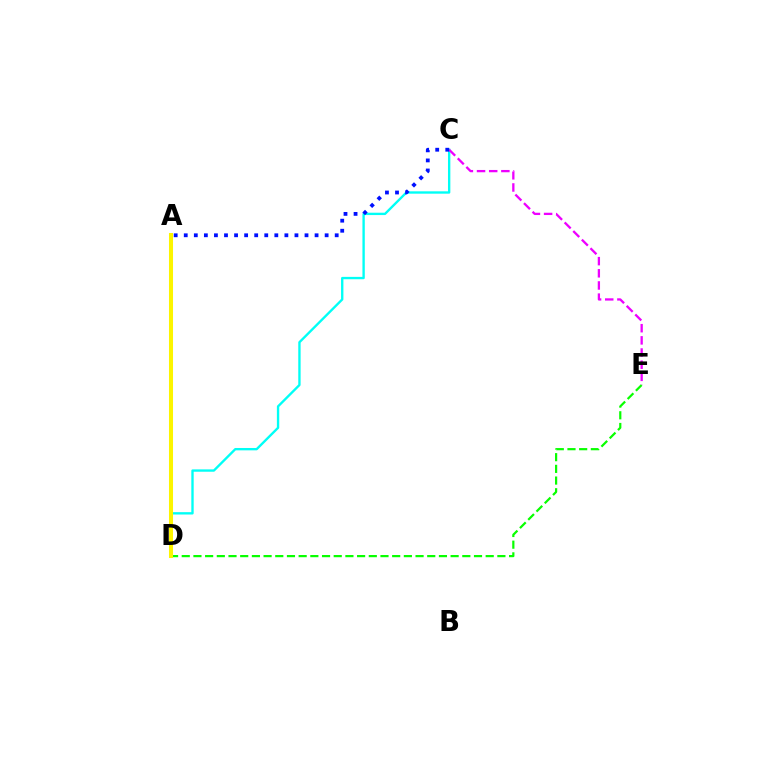{('C', 'D'): [{'color': '#00fff6', 'line_style': 'solid', 'thickness': 1.7}], ('C', 'E'): [{'color': '#ee00ff', 'line_style': 'dashed', 'thickness': 1.65}], ('A', 'C'): [{'color': '#0010ff', 'line_style': 'dotted', 'thickness': 2.73}], ('D', 'E'): [{'color': '#08ff00', 'line_style': 'dashed', 'thickness': 1.59}], ('A', 'D'): [{'color': '#ff0000', 'line_style': 'dotted', 'thickness': 1.84}, {'color': '#fcf500', 'line_style': 'solid', 'thickness': 2.9}]}